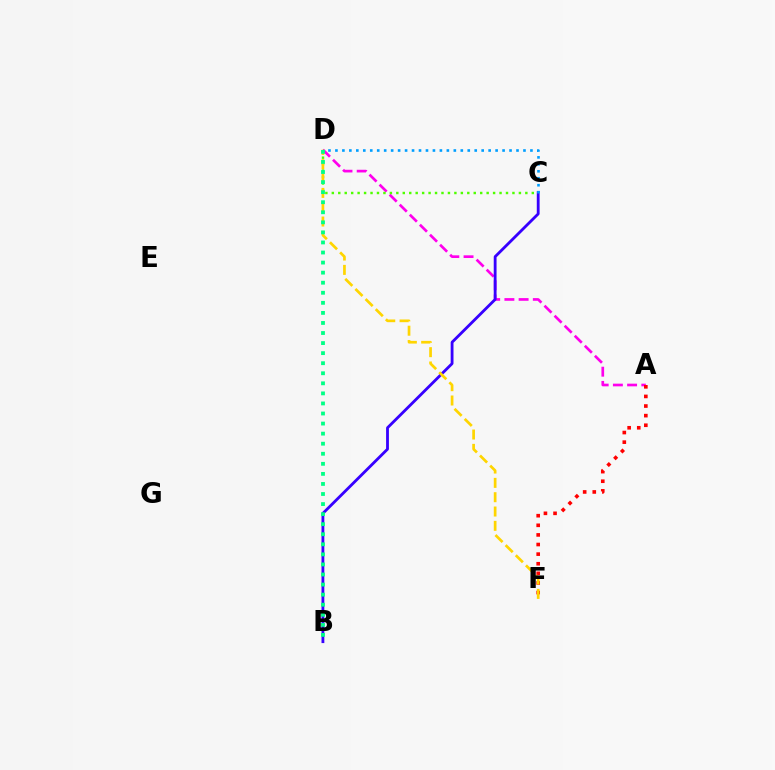{('A', 'D'): [{'color': '#ff00ed', 'line_style': 'dashed', 'thickness': 1.93}], ('B', 'C'): [{'color': '#3700ff', 'line_style': 'solid', 'thickness': 2.03}], ('A', 'F'): [{'color': '#ff0000', 'line_style': 'dotted', 'thickness': 2.61}], ('C', 'D'): [{'color': '#4fff00', 'line_style': 'dotted', 'thickness': 1.75}, {'color': '#009eff', 'line_style': 'dotted', 'thickness': 1.89}], ('D', 'F'): [{'color': '#ffd500', 'line_style': 'dashed', 'thickness': 1.95}], ('B', 'D'): [{'color': '#00ff86', 'line_style': 'dotted', 'thickness': 2.73}]}